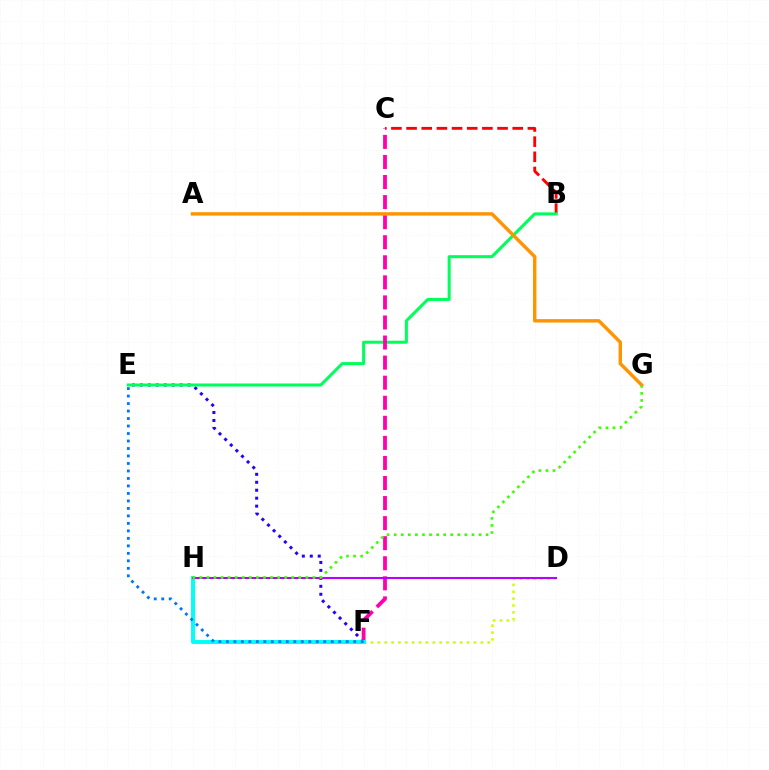{('E', 'F'): [{'color': '#2500ff', 'line_style': 'dotted', 'thickness': 2.16}, {'color': '#0074ff', 'line_style': 'dotted', 'thickness': 2.03}], ('B', 'C'): [{'color': '#ff0000', 'line_style': 'dashed', 'thickness': 2.06}], ('B', 'E'): [{'color': '#00ff5c', 'line_style': 'solid', 'thickness': 2.18}], ('C', 'F'): [{'color': '#ff00ac', 'line_style': 'dashed', 'thickness': 2.73}], ('A', 'G'): [{'color': '#ff9400', 'line_style': 'solid', 'thickness': 2.45}], ('D', 'F'): [{'color': '#d1ff00', 'line_style': 'dotted', 'thickness': 1.87}], ('F', 'H'): [{'color': '#00fff6', 'line_style': 'solid', 'thickness': 2.84}], ('D', 'H'): [{'color': '#b900ff', 'line_style': 'solid', 'thickness': 1.5}], ('G', 'H'): [{'color': '#3dff00', 'line_style': 'dotted', 'thickness': 1.92}]}